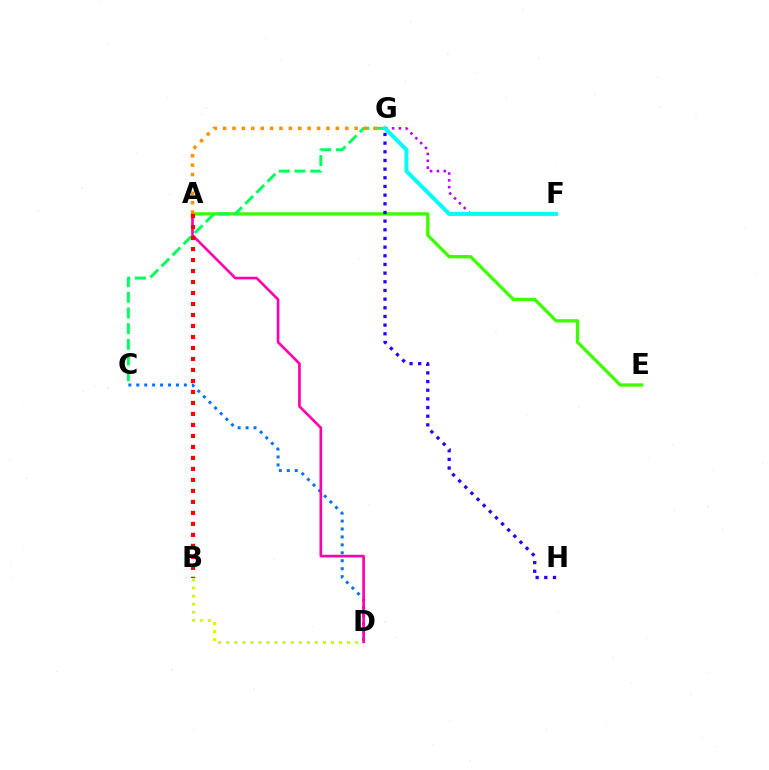{('F', 'G'): [{'color': '#b900ff', 'line_style': 'dotted', 'thickness': 1.85}, {'color': '#00fff6', 'line_style': 'solid', 'thickness': 2.87}], ('B', 'D'): [{'color': '#d1ff00', 'line_style': 'dotted', 'thickness': 2.19}], ('A', 'E'): [{'color': '#3dff00', 'line_style': 'solid', 'thickness': 2.38}], ('C', 'D'): [{'color': '#0074ff', 'line_style': 'dotted', 'thickness': 2.16}], ('A', 'D'): [{'color': '#ff00ac', 'line_style': 'solid', 'thickness': 1.91}], ('C', 'G'): [{'color': '#00ff5c', 'line_style': 'dashed', 'thickness': 2.13}], ('A', 'G'): [{'color': '#ff9400', 'line_style': 'dotted', 'thickness': 2.55}], ('G', 'H'): [{'color': '#2500ff', 'line_style': 'dotted', 'thickness': 2.35}], ('A', 'B'): [{'color': '#ff0000', 'line_style': 'dotted', 'thickness': 2.99}]}